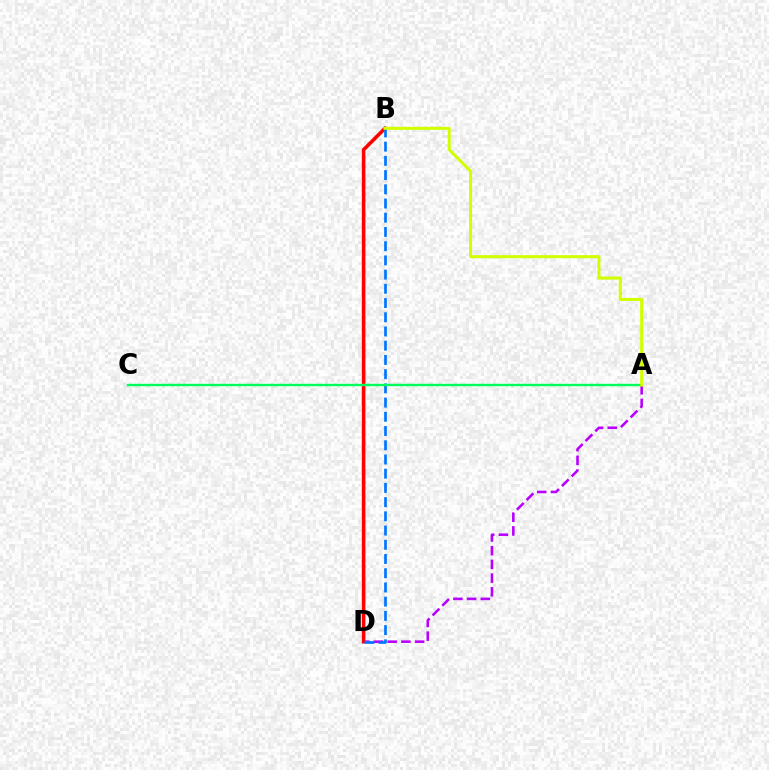{('A', 'D'): [{'color': '#b900ff', 'line_style': 'dashed', 'thickness': 1.86}], ('B', 'D'): [{'color': '#ff0000', 'line_style': 'solid', 'thickness': 2.58}, {'color': '#0074ff', 'line_style': 'dashed', 'thickness': 1.93}], ('A', 'C'): [{'color': '#00ff5c', 'line_style': 'solid', 'thickness': 1.75}], ('A', 'B'): [{'color': '#d1ff00', 'line_style': 'solid', 'thickness': 2.19}]}